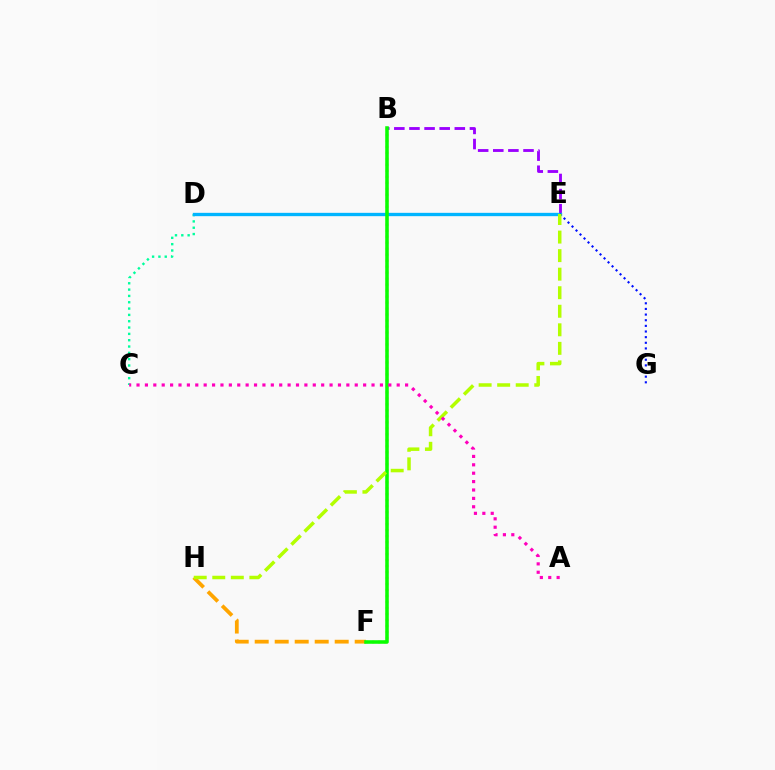{('C', 'D'): [{'color': '#00ff9d', 'line_style': 'dotted', 'thickness': 1.72}], ('F', 'H'): [{'color': '#ffa500', 'line_style': 'dashed', 'thickness': 2.72}], ('B', 'F'): [{'color': '#ff0000', 'line_style': 'dotted', 'thickness': 1.63}, {'color': '#08ff00', 'line_style': 'solid', 'thickness': 2.55}], ('B', 'E'): [{'color': '#9b00ff', 'line_style': 'dashed', 'thickness': 2.05}], ('D', 'E'): [{'color': '#00b5ff', 'line_style': 'solid', 'thickness': 2.4}], ('E', 'G'): [{'color': '#0010ff', 'line_style': 'dotted', 'thickness': 1.53}], ('E', 'H'): [{'color': '#b3ff00', 'line_style': 'dashed', 'thickness': 2.52}], ('A', 'C'): [{'color': '#ff00bd', 'line_style': 'dotted', 'thickness': 2.28}]}